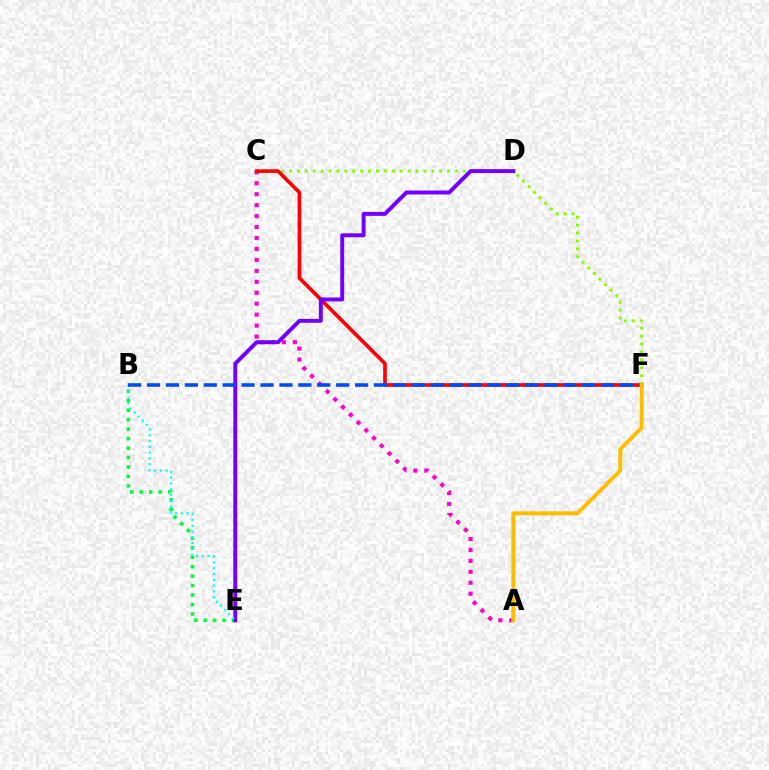{('B', 'E'): [{'color': '#00ff39', 'line_style': 'dotted', 'thickness': 2.57}, {'color': '#00fff6', 'line_style': 'dotted', 'thickness': 1.58}], ('C', 'F'): [{'color': '#84ff00', 'line_style': 'dotted', 'thickness': 2.15}, {'color': '#ff0000', 'line_style': 'solid', 'thickness': 2.63}], ('A', 'C'): [{'color': '#ff00cf', 'line_style': 'dotted', 'thickness': 2.98}], ('D', 'E'): [{'color': '#7200ff', 'line_style': 'solid', 'thickness': 2.84}], ('B', 'F'): [{'color': '#004bff', 'line_style': 'dashed', 'thickness': 2.57}], ('A', 'F'): [{'color': '#ffbd00', 'line_style': 'solid', 'thickness': 2.86}]}